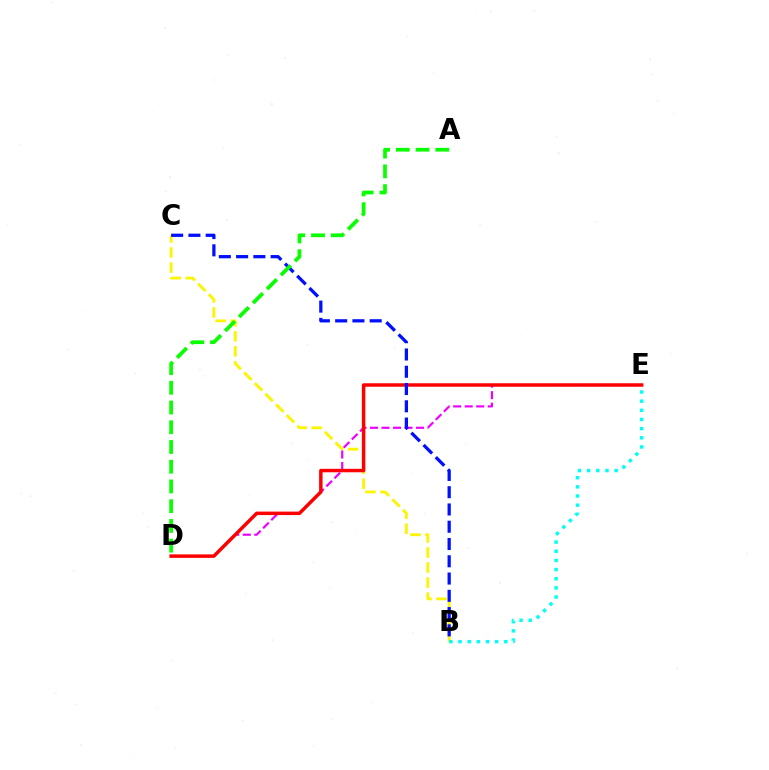{('B', 'C'): [{'color': '#fcf500', 'line_style': 'dashed', 'thickness': 2.04}, {'color': '#0010ff', 'line_style': 'dashed', 'thickness': 2.35}], ('B', 'E'): [{'color': '#00fff6', 'line_style': 'dotted', 'thickness': 2.49}], ('D', 'E'): [{'color': '#ee00ff', 'line_style': 'dashed', 'thickness': 1.56}, {'color': '#ff0000', 'line_style': 'solid', 'thickness': 2.49}], ('A', 'D'): [{'color': '#08ff00', 'line_style': 'dashed', 'thickness': 2.68}]}